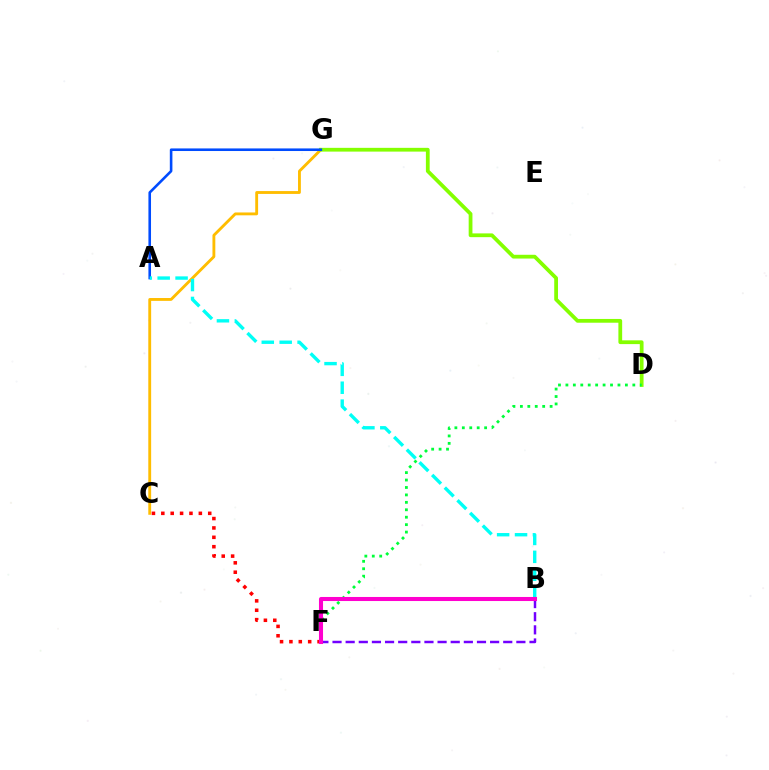{('C', 'G'): [{'color': '#ffbd00', 'line_style': 'solid', 'thickness': 2.05}], ('C', 'F'): [{'color': '#ff0000', 'line_style': 'dotted', 'thickness': 2.55}], ('D', 'G'): [{'color': '#84ff00', 'line_style': 'solid', 'thickness': 2.71}], ('D', 'F'): [{'color': '#00ff39', 'line_style': 'dotted', 'thickness': 2.02}], ('A', 'G'): [{'color': '#004bff', 'line_style': 'solid', 'thickness': 1.87}], ('B', 'F'): [{'color': '#7200ff', 'line_style': 'dashed', 'thickness': 1.78}, {'color': '#ff00cf', 'line_style': 'solid', 'thickness': 2.92}], ('A', 'B'): [{'color': '#00fff6', 'line_style': 'dashed', 'thickness': 2.43}]}